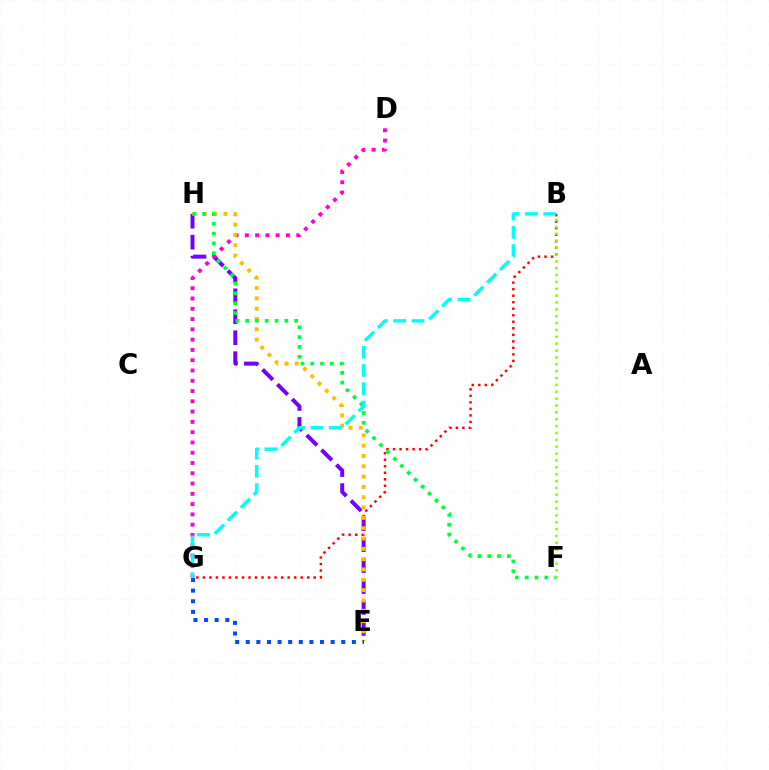{('E', 'H'): [{'color': '#7200ff', 'line_style': 'dashed', 'thickness': 2.85}, {'color': '#ffbd00', 'line_style': 'dotted', 'thickness': 2.8}], ('D', 'G'): [{'color': '#ff00cf', 'line_style': 'dotted', 'thickness': 2.79}], ('B', 'G'): [{'color': '#ff0000', 'line_style': 'dotted', 'thickness': 1.77}, {'color': '#00fff6', 'line_style': 'dashed', 'thickness': 2.48}], ('F', 'H'): [{'color': '#00ff39', 'line_style': 'dotted', 'thickness': 2.67}], ('E', 'G'): [{'color': '#004bff', 'line_style': 'dotted', 'thickness': 2.88}], ('B', 'F'): [{'color': '#84ff00', 'line_style': 'dotted', 'thickness': 1.87}]}